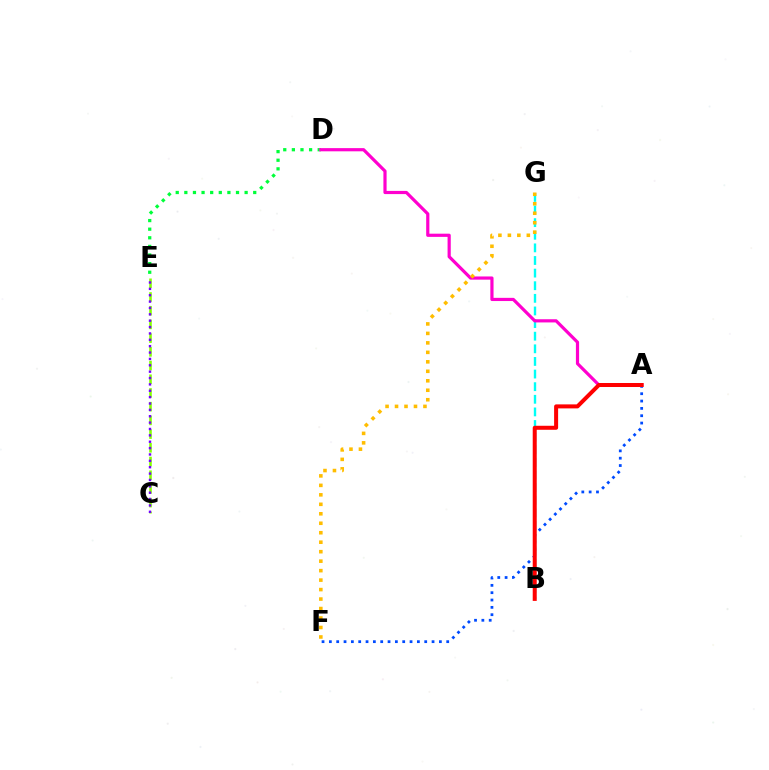{('D', 'E'): [{'color': '#00ff39', 'line_style': 'dotted', 'thickness': 2.34}], ('C', 'E'): [{'color': '#84ff00', 'line_style': 'dashed', 'thickness': 1.86}, {'color': '#7200ff', 'line_style': 'dotted', 'thickness': 1.73}], ('B', 'G'): [{'color': '#00fff6', 'line_style': 'dashed', 'thickness': 1.71}], ('A', 'D'): [{'color': '#ff00cf', 'line_style': 'solid', 'thickness': 2.3}], ('A', 'F'): [{'color': '#004bff', 'line_style': 'dotted', 'thickness': 1.99}], ('A', 'B'): [{'color': '#ff0000', 'line_style': 'solid', 'thickness': 2.89}], ('F', 'G'): [{'color': '#ffbd00', 'line_style': 'dotted', 'thickness': 2.57}]}